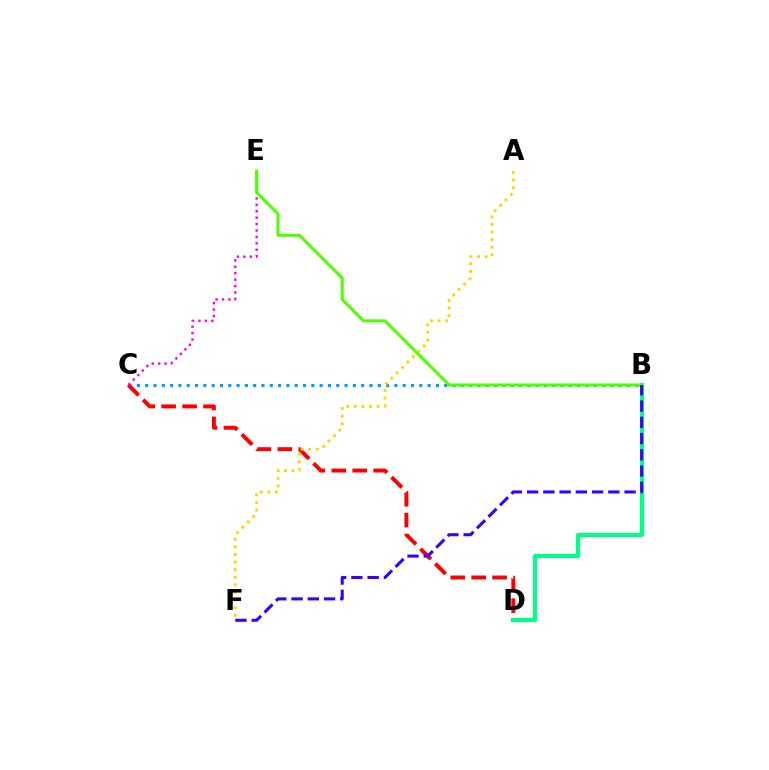{('B', 'C'): [{'color': '#009eff', 'line_style': 'dotted', 'thickness': 2.26}], ('C', 'D'): [{'color': '#ff0000', 'line_style': 'dashed', 'thickness': 2.84}], ('B', 'D'): [{'color': '#00ff86', 'line_style': 'solid', 'thickness': 2.97}], ('C', 'E'): [{'color': '#ff00ed', 'line_style': 'dotted', 'thickness': 1.74}], ('B', 'E'): [{'color': '#4fff00', 'line_style': 'solid', 'thickness': 2.18}], ('A', 'F'): [{'color': '#ffd500', 'line_style': 'dotted', 'thickness': 2.06}], ('B', 'F'): [{'color': '#3700ff', 'line_style': 'dashed', 'thickness': 2.21}]}